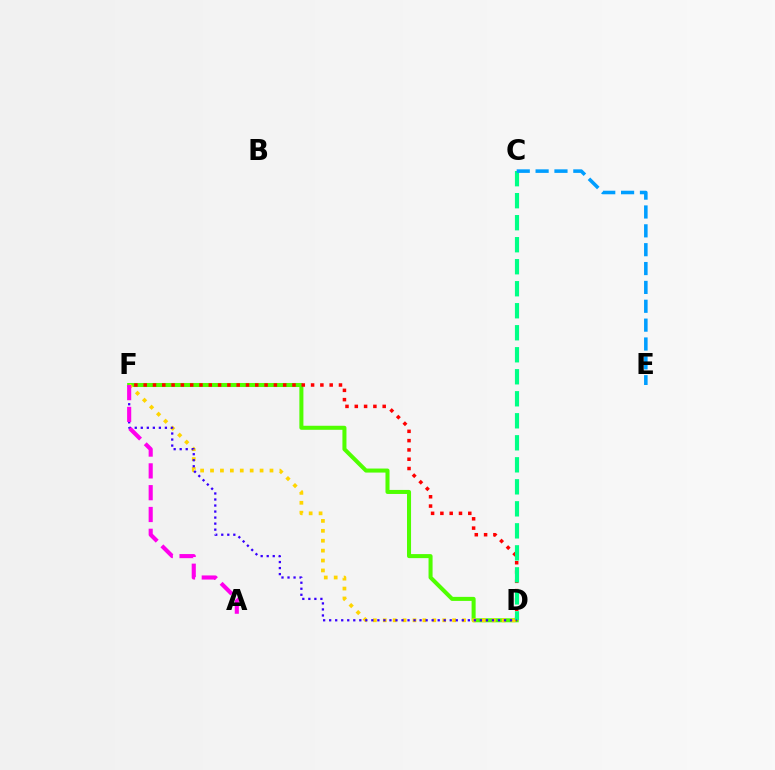{('D', 'F'): [{'color': '#4fff00', 'line_style': 'solid', 'thickness': 2.91}, {'color': '#ffd500', 'line_style': 'dotted', 'thickness': 2.69}, {'color': '#ff0000', 'line_style': 'dotted', 'thickness': 2.53}, {'color': '#3700ff', 'line_style': 'dotted', 'thickness': 1.64}], ('C', 'D'): [{'color': '#00ff86', 'line_style': 'dashed', 'thickness': 2.99}], ('C', 'E'): [{'color': '#009eff', 'line_style': 'dashed', 'thickness': 2.56}], ('A', 'F'): [{'color': '#ff00ed', 'line_style': 'dashed', 'thickness': 2.96}]}